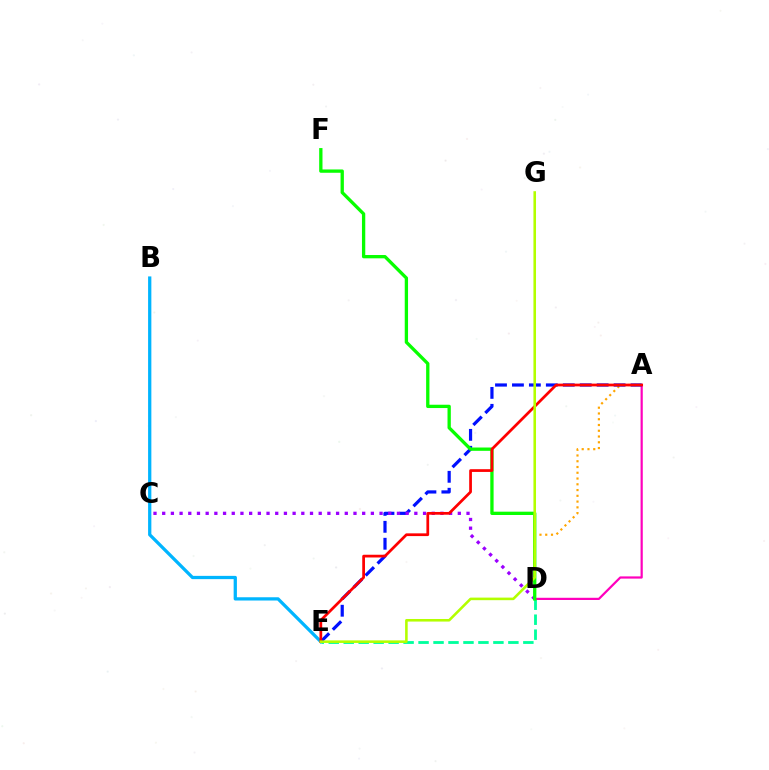{('B', 'E'): [{'color': '#00b5ff', 'line_style': 'solid', 'thickness': 2.35}], ('D', 'E'): [{'color': '#00ff9d', 'line_style': 'dashed', 'thickness': 2.03}], ('A', 'D'): [{'color': '#ff00bd', 'line_style': 'solid', 'thickness': 1.59}, {'color': '#ffa500', 'line_style': 'dotted', 'thickness': 1.57}], ('A', 'E'): [{'color': '#0010ff', 'line_style': 'dashed', 'thickness': 2.3}, {'color': '#ff0000', 'line_style': 'solid', 'thickness': 1.97}], ('C', 'D'): [{'color': '#9b00ff', 'line_style': 'dotted', 'thickness': 2.36}], ('D', 'F'): [{'color': '#08ff00', 'line_style': 'solid', 'thickness': 2.38}], ('E', 'G'): [{'color': '#b3ff00', 'line_style': 'solid', 'thickness': 1.85}]}